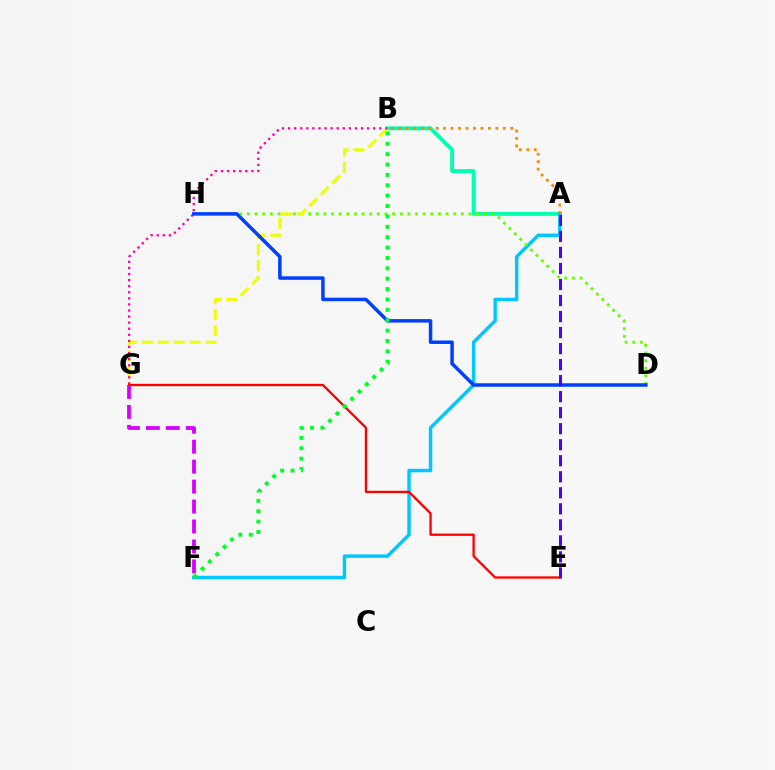{('A', 'B'): [{'color': '#00ffaf', 'line_style': 'solid', 'thickness': 2.8}, {'color': '#ff8800', 'line_style': 'dotted', 'thickness': 2.03}], ('A', 'F'): [{'color': '#00c7ff', 'line_style': 'solid', 'thickness': 2.47}], ('D', 'H'): [{'color': '#66ff00', 'line_style': 'dotted', 'thickness': 2.08}, {'color': '#003fff', 'line_style': 'solid', 'thickness': 2.51}], ('B', 'G'): [{'color': '#eeff00', 'line_style': 'dashed', 'thickness': 2.16}, {'color': '#ff00a0', 'line_style': 'dotted', 'thickness': 1.65}], ('E', 'G'): [{'color': '#ff0000', 'line_style': 'solid', 'thickness': 1.67}], ('F', 'G'): [{'color': '#d600ff', 'line_style': 'dashed', 'thickness': 2.71}], ('B', 'F'): [{'color': '#00ff27', 'line_style': 'dotted', 'thickness': 2.82}], ('A', 'E'): [{'color': '#4f00ff', 'line_style': 'dashed', 'thickness': 2.18}]}